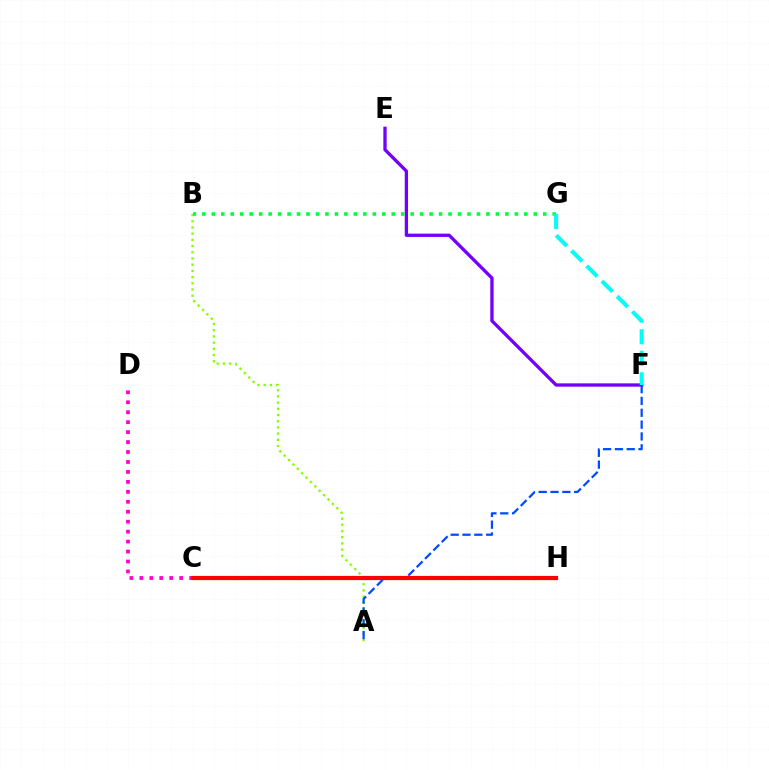{('A', 'B'): [{'color': '#84ff00', 'line_style': 'dotted', 'thickness': 1.68}], ('C', 'H'): [{'color': '#ffbd00', 'line_style': 'dashed', 'thickness': 2.26}, {'color': '#ff0000', 'line_style': 'solid', 'thickness': 3.0}], ('E', 'F'): [{'color': '#7200ff', 'line_style': 'solid', 'thickness': 2.38}], ('B', 'G'): [{'color': '#00ff39', 'line_style': 'dotted', 'thickness': 2.57}], ('C', 'D'): [{'color': '#ff00cf', 'line_style': 'dotted', 'thickness': 2.7}], ('A', 'F'): [{'color': '#004bff', 'line_style': 'dashed', 'thickness': 1.61}], ('F', 'G'): [{'color': '#00fff6', 'line_style': 'dashed', 'thickness': 2.93}]}